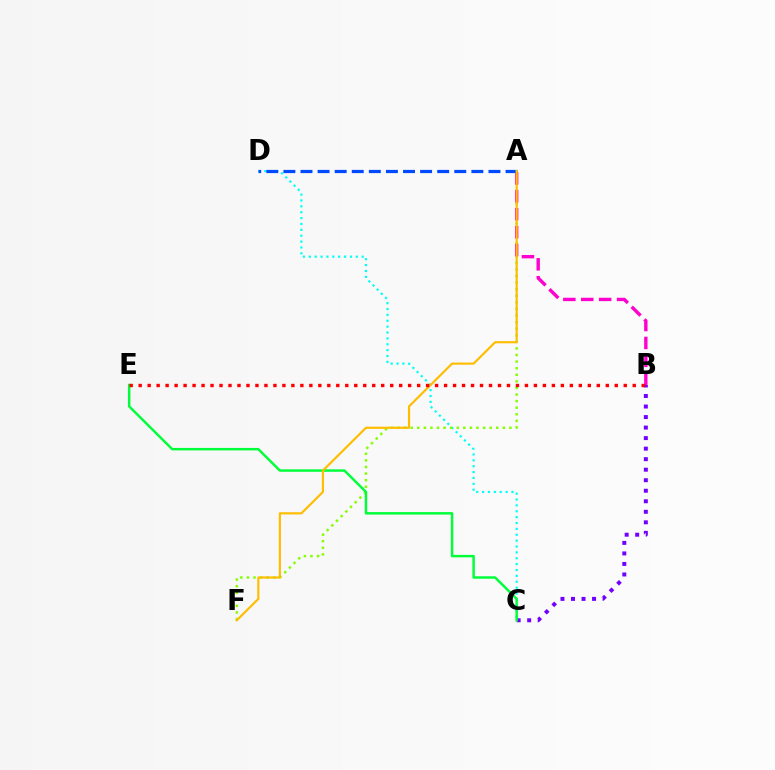{('C', 'D'): [{'color': '#00fff6', 'line_style': 'dotted', 'thickness': 1.6}], ('A', 'F'): [{'color': '#84ff00', 'line_style': 'dotted', 'thickness': 1.79}, {'color': '#ffbd00', 'line_style': 'solid', 'thickness': 1.56}], ('B', 'C'): [{'color': '#7200ff', 'line_style': 'dotted', 'thickness': 2.86}], ('A', 'B'): [{'color': '#ff00cf', 'line_style': 'dashed', 'thickness': 2.43}], ('A', 'D'): [{'color': '#004bff', 'line_style': 'dashed', 'thickness': 2.32}], ('C', 'E'): [{'color': '#00ff39', 'line_style': 'solid', 'thickness': 1.78}], ('B', 'E'): [{'color': '#ff0000', 'line_style': 'dotted', 'thickness': 2.44}]}